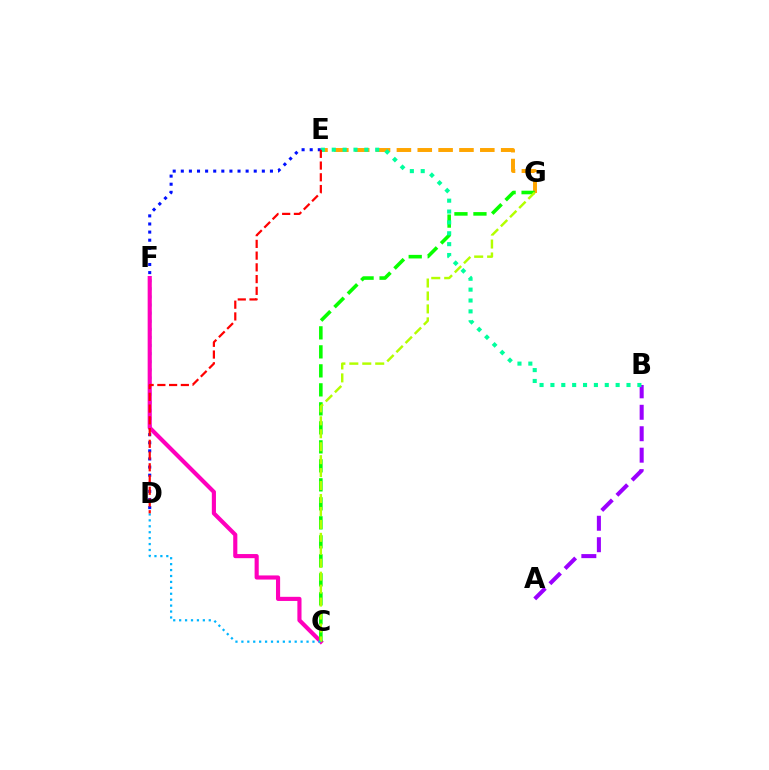{('D', 'E'): [{'color': '#0010ff', 'line_style': 'dotted', 'thickness': 2.2}, {'color': '#ff0000', 'line_style': 'dashed', 'thickness': 1.6}], ('E', 'G'): [{'color': '#ffa500', 'line_style': 'dashed', 'thickness': 2.83}], ('C', 'F'): [{'color': '#ff00bd', 'line_style': 'solid', 'thickness': 2.97}], ('C', 'G'): [{'color': '#08ff00', 'line_style': 'dashed', 'thickness': 2.58}, {'color': '#b3ff00', 'line_style': 'dashed', 'thickness': 1.76}], ('A', 'B'): [{'color': '#9b00ff', 'line_style': 'dashed', 'thickness': 2.91}], ('C', 'D'): [{'color': '#00b5ff', 'line_style': 'dotted', 'thickness': 1.61}], ('B', 'E'): [{'color': '#00ff9d', 'line_style': 'dotted', 'thickness': 2.95}]}